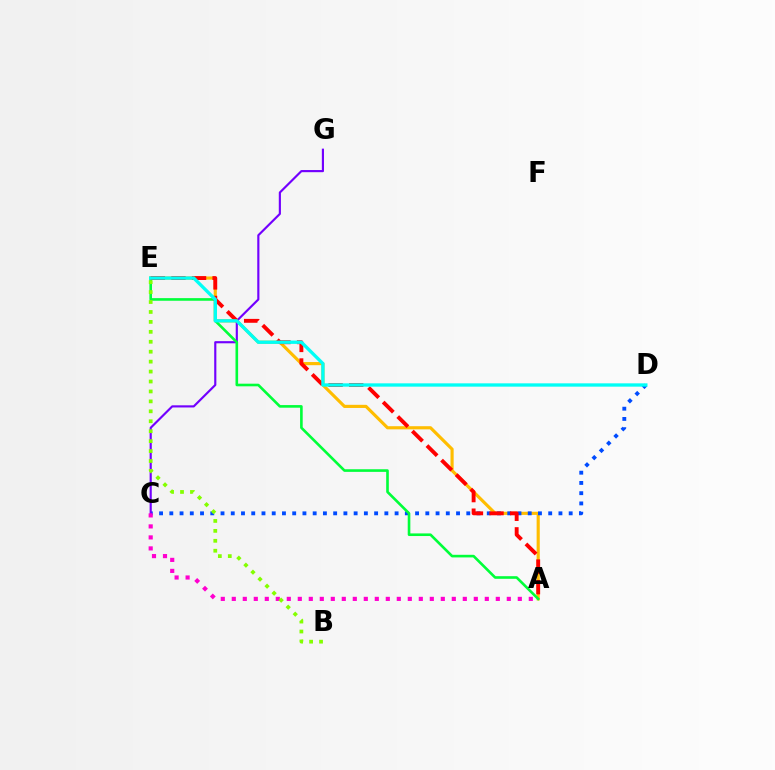{('A', 'E'): [{'color': '#ffbd00', 'line_style': 'solid', 'thickness': 2.26}, {'color': '#00ff39', 'line_style': 'solid', 'thickness': 1.89}, {'color': '#ff0000', 'line_style': 'dashed', 'thickness': 2.8}], ('C', 'D'): [{'color': '#004bff', 'line_style': 'dotted', 'thickness': 2.78}], ('C', 'G'): [{'color': '#7200ff', 'line_style': 'solid', 'thickness': 1.55}], ('D', 'E'): [{'color': '#00fff6', 'line_style': 'solid', 'thickness': 2.39}], ('A', 'C'): [{'color': '#ff00cf', 'line_style': 'dotted', 'thickness': 2.99}], ('B', 'E'): [{'color': '#84ff00', 'line_style': 'dotted', 'thickness': 2.7}]}